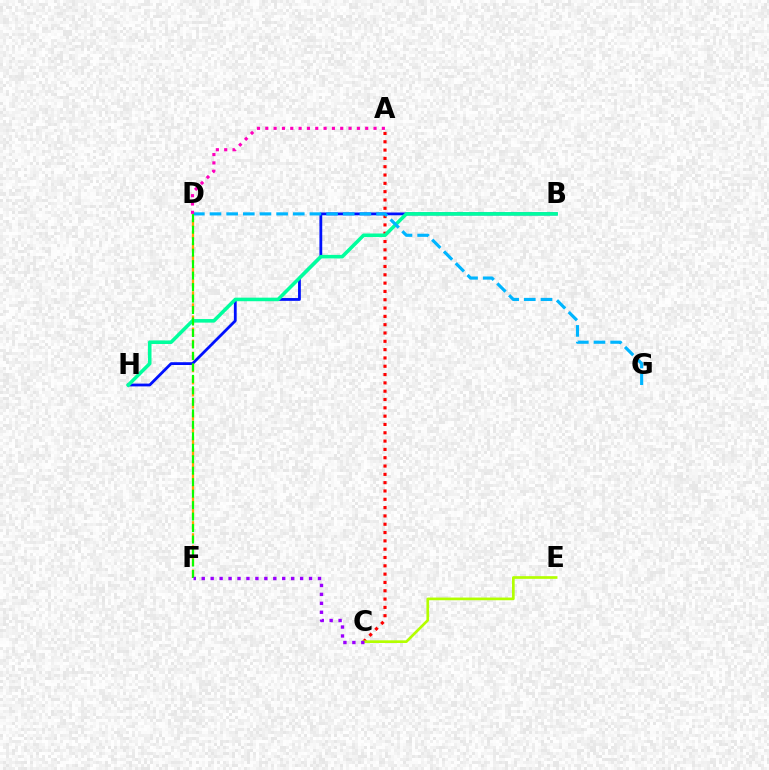{('B', 'H'): [{'color': '#0010ff', 'line_style': 'solid', 'thickness': 2.01}, {'color': '#00ff9d', 'line_style': 'solid', 'thickness': 2.57}], ('A', 'C'): [{'color': '#ff0000', 'line_style': 'dotted', 'thickness': 2.26}], ('D', 'F'): [{'color': '#ffa500', 'line_style': 'dashed', 'thickness': 1.64}, {'color': '#08ff00', 'line_style': 'dashed', 'thickness': 1.56}], ('C', 'E'): [{'color': '#b3ff00', 'line_style': 'solid', 'thickness': 1.93}], ('D', 'G'): [{'color': '#00b5ff', 'line_style': 'dashed', 'thickness': 2.26}], ('C', 'F'): [{'color': '#9b00ff', 'line_style': 'dotted', 'thickness': 2.43}], ('A', 'D'): [{'color': '#ff00bd', 'line_style': 'dotted', 'thickness': 2.26}]}